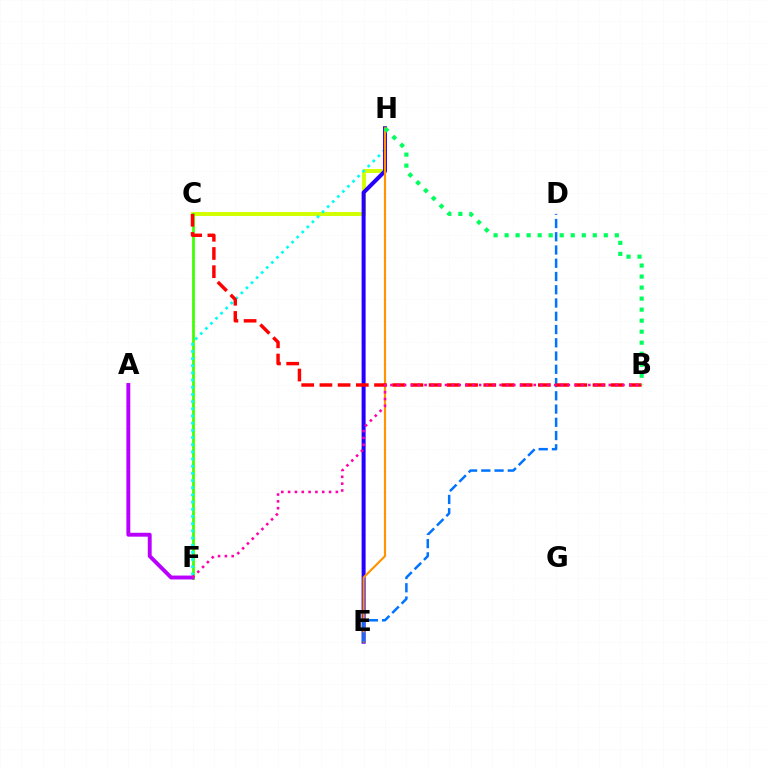{('C', 'H'): [{'color': '#d1ff00', 'line_style': 'solid', 'thickness': 2.83}], ('C', 'F'): [{'color': '#3dff00', 'line_style': 'solid', 'thickness': 1.98}], ('F', 'H'): [{'color': '#00fff6', 'line_style': 'dotted', 'thickness': 1.95}], ('E', 'H'): [{'color': '#2500ff', 'line_style': 'solid', 'thickness': 2.89}, {'color': '#ff9400', 'line_style': 'solid', 'thickness': 1.55}], ('A', 'F'): [{'color': '#b900ff', 'line_style': 'solid', 'thickness': 2.8}], ('D', 'E'): [{'color': '#0074ff', 'line_style': 'dashed', 'thickness': 1.8}], ('B', 'C'): [{'color': '#ff0000', 'line_style': 'dashed', 'thickness': 2.47}], ('B', 'F'): [{'color': '#ff00ac', 'line_style': 'dotted', 'thickness': 1.85}], ('B', 'H'): [{'color': '#00ff5c', 'line_style': 'dotted', 'thickness': 2.99}]}